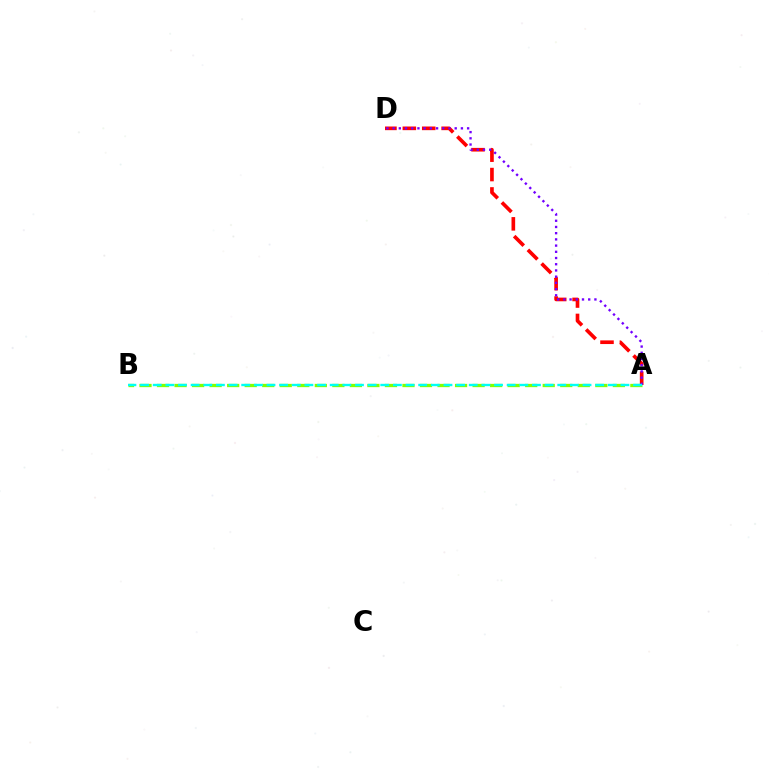{('A', 'D'): [{'color': '#ff0000', 'line_style': 'dashed', 'thickness': 2.63}, {'color': '#7200ff', 'line_style': 'dotted', 'thickness': 1.69}], ('A', 'B'): [{'color': '#84ff00', 'line_style': 'dashed', 'thickness': 2.38}, {'color': '#00fff6', 'line_style': 'dashed', 'thickness': 1.72}]}